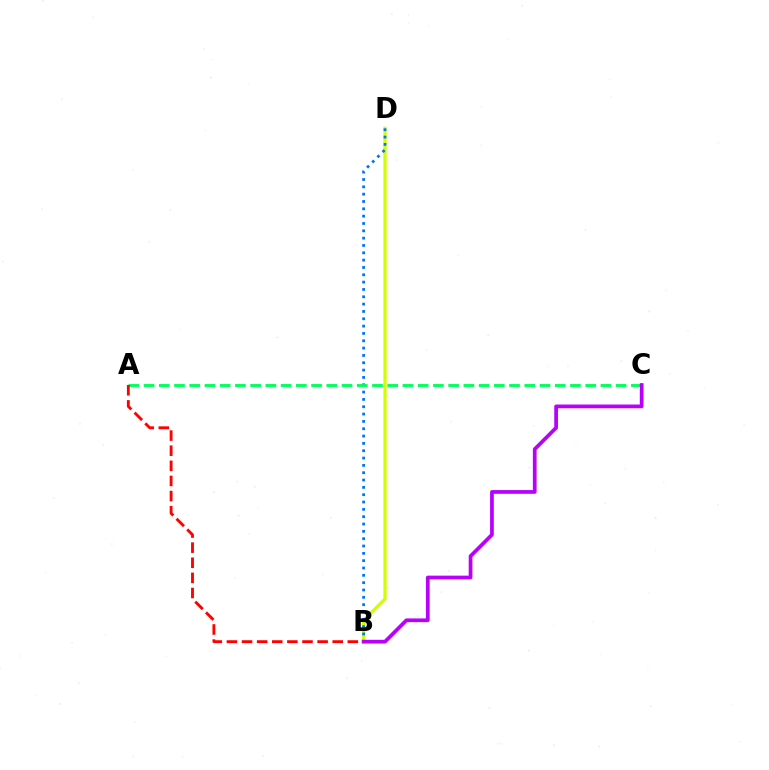{('B', 'D'): [{'color': '#d1ff00', 'line_style': 'solid', 'thickness': 2.33}, {'color': '#0074ff', 'line_style': 'dotted', 'thickness': 1.99}], ('A', 'C'): [{'color': '#00ff5c', 'line_style': 'dashed', 'thickness': 2.07}], ('A', 'B'): [{'color': '#ff0000', 'line_style': 'dashed', 'thickness': 2.05}], ('B', 'C'): [{'color': '#b900ff', 'line_style': 'solid', 'thickness': 2.68}]}